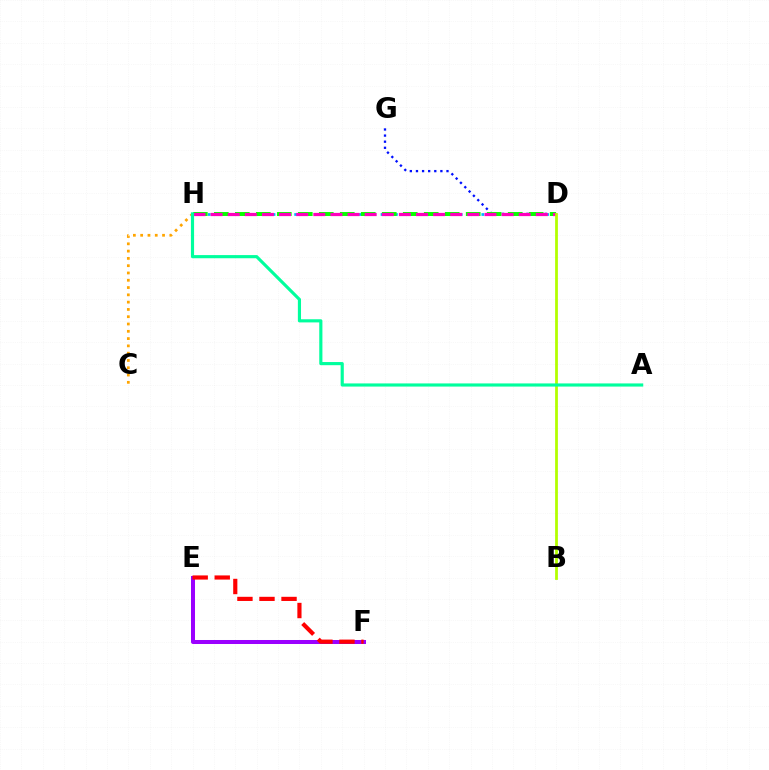{('D', 'G'): [{'color': '#0010ff', 'line_style': 'dotted', 'thickness': 1.66}], ('D', 'H'): [{'color': '#00b5ff', 'line_style': 'dotted', 'thickness': 1.96}, {'color': '#08ff00', 'line_style': 'dashed', 'thickness': 2.85}, {'color': '#ff00bd', 'line_style': 'dashed', 'thickness': 2.33}], ('C', 'H'): [{'color': '#ffa500', 'line_style': 'dotted', 'thickness': 1.98}], ('E', 'F'): [{'color': '#9b00ff', 'line_style': 'solid', 'thickness': 2.89}, {'color': '#ff0000', 'line_style': 'dashed', 'thickness': 2.99}], ('B', 'D'): [{'color': '#b3ff00', 'line_style': 'solid', 'thickness': 2.0}], ('A', 'H'): [{'color': '#00ff9d', 'line_style': 'solid', 'thickness': 2.27}]}